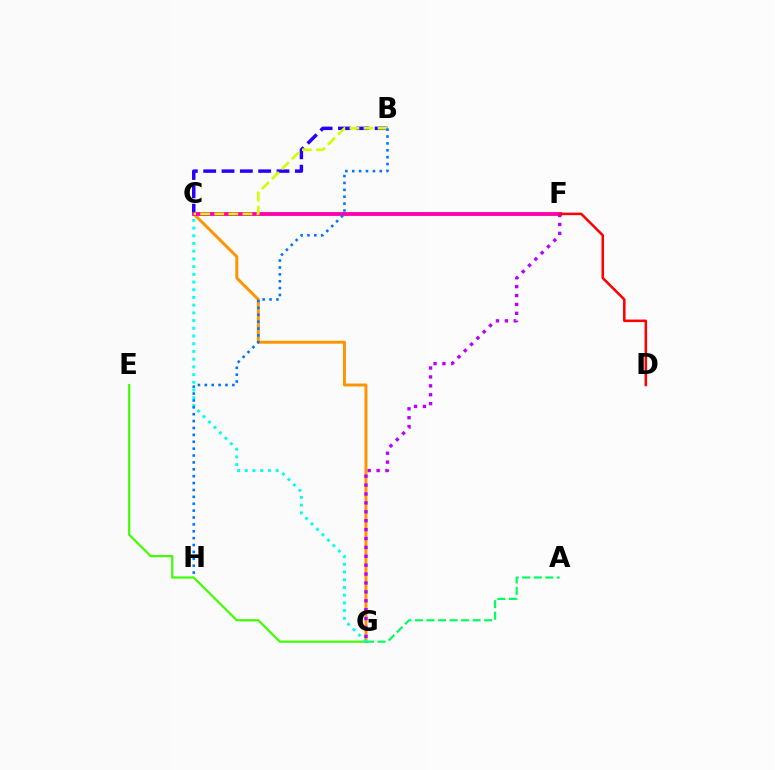{('E', 'G'): [{'color': '#3dff00', 'line_style': 'solid', 'thickness': 1.57}], ('C', 'G'): [{'color': '#ff9400', 'line_style': 'solid', 'thickness': 2.13}, {'color': '#00fff6', 'line_style': 'dotted', 'thickness': 2.1}], ('B', 'C'): [{'color': '#2500ff', 'line_style': 'dashed', 'thickness': 2.49}, {'color': '#d1ff00', 'line_style': 'dashed', 'thickness': 1.91}], ('A', 'G'): [{'color': '#00ff5c', 'line_style': 'dashed', 'thickness': 1.57}], ('C', 'F'): [{'color': '#ff00ac', 'line_style': 'solid', 'thickness': 2.76}], ('F', 'G'): [{'color': '#b900ff', 'line_style': 'dotted', 'thickness': 2.42}], ('B', 'H'): [{'color': '#0074ff', 'line_style': 'dotted', 'thickness': 1.87}], ('D', 'F'): [{'color': '#ff0000', 'line_style': 'solid', 'thickness': 1.83}]}